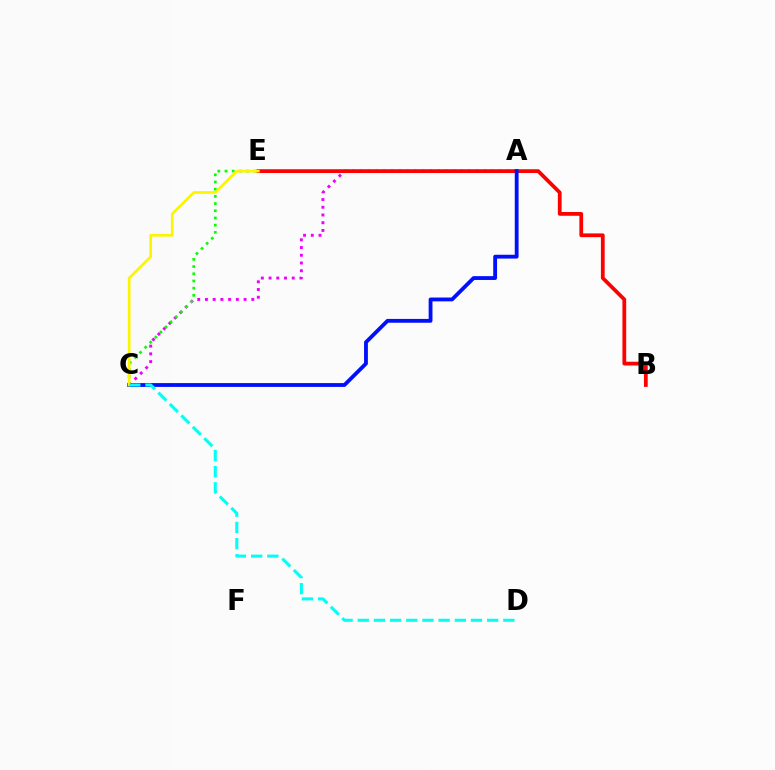{('A', 'C'): [{'color': '#ee00ff', 'line_style': 'dotted', 'thickness': 2.1}, {'color': '#0010ff', 'line_style': 'solid', 'thickness': 2.75}], ('B', 'E'): [{'color': '#ff0000', 'line_style': 'solid', 'thickness': 2.71}], ('C', 'E'): [{'color': '#08ff00', 'line_style': 'dotted', 'thickness': 1.96}, {'color': '#fcf500', 'line_style': 'solid', 'thickness': 1.94}], ('C', 'D'): [{'color': '#00fff6', 'line_style': 'dashed', 'thickness': 2.2}]}